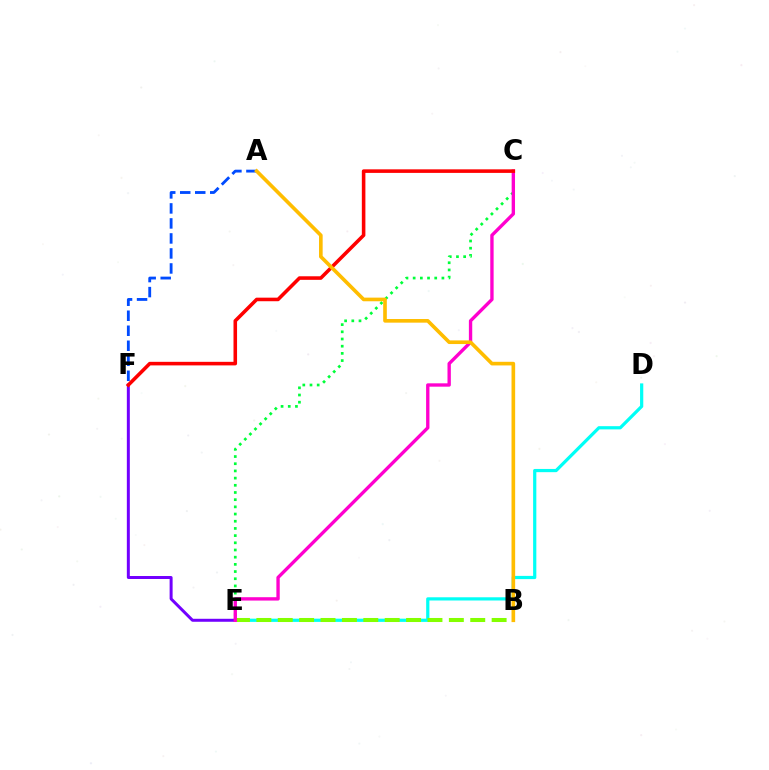{('A', 'F'): [{'color': '#004bff', 'line_style': 'dashed', 'thickness': 2.04}], ('D', 'E'): [{'color': '#00fff6', 'line_style': 'solid', 'thickness': 2.32}], ('C', 'E'): [{'color': '#00ff39', 'line_style': 'dotted', 'thickness': 1.95}, {'color': '#ff00cf', 'line_style': 'solid', 'thickness': 2.41}], ('E', 'F'): [{'color': '#7200ff', 'line_style': 'solid', 'thickness': 2.15}], ('B', 'E'): [{'color': '#84ff00', 'line_style': 'dashed', 'thickness': 2.91}], ('C', 'F'): [{'color': '#ff0000', 'line_style': 'solid', 'thickness': 2.57}], ('A', 'B'): [{'color': '#ffbd00', 'line_style': 'solid', 'thickness': 2.62}]}